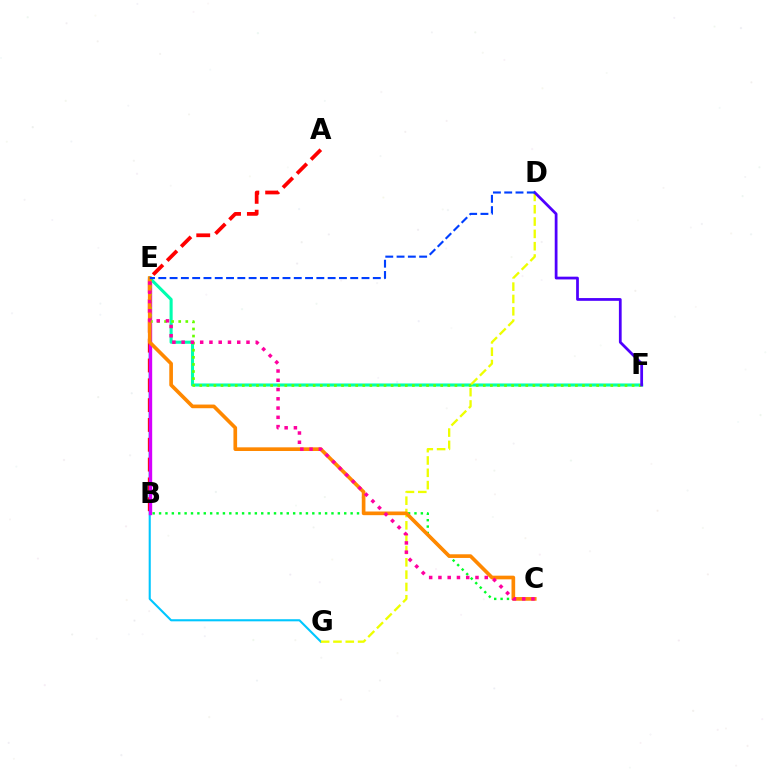{('E', 'G'): [{'color': '#00c7ff', 'line_style': 'solid', 'thickness': 1.51}], ('A', 'B'): [{'color': '#ff0000', 'line_style': 'dashed', 'thickness': 2.69}], ('B', 'E'): [{'color': '#d600ff', 'line_style': 'solid', 'thickness': 2.42}], ('E', 'F'): [{'color': '#00ffaf', 'line_style': 'solid', 'thickness': 2.22}, {'color': '#66ff00', 'line_style': 'dotted', 'thickness': 1.93}], ('B', 'C'): [{'color': '#00ff27', 'line_style': 'dotted', 'thickness': 1.73}], ('D', 'G'): [{'color': '#eeff00', 'line_style': 'dashed', 'thickness': 1.67}], ('C', 'E'): [{'color': '#ff8800', 'line_style': 'solid', 'thickness': 2.64}, {'color': '#ff00a0', 'line_style': 'dotted', 'thickness': 2.52}], ('D', 'F'): [{'color': '#4f00ff', 'line_style': 'solid', 'thickness': 1.99}], ('D', 'E'): [{'color': '#003fff', 'line_style': 'dashed', 'thickness': 1.53}]}